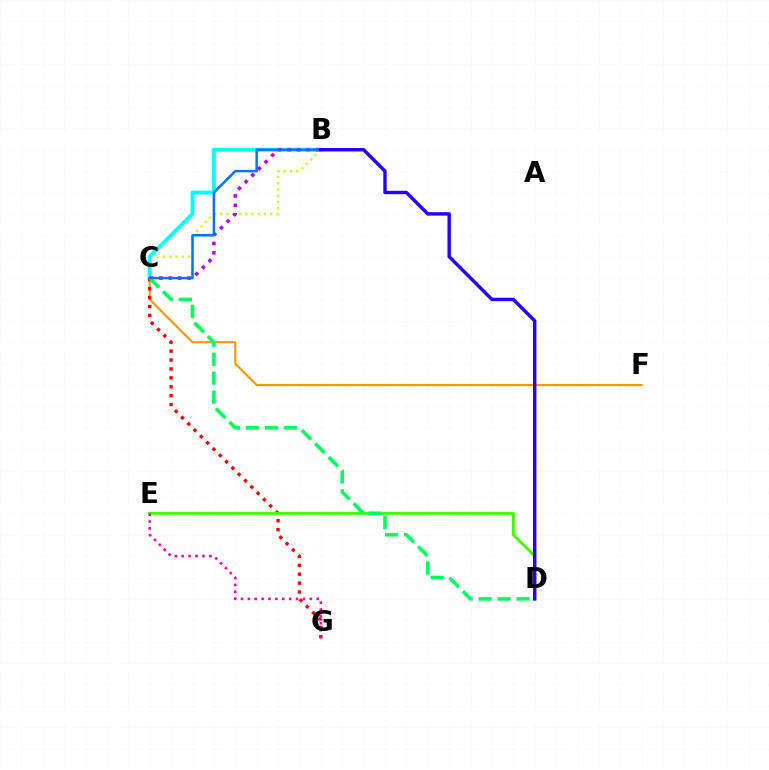{('B', 'C'): [{'color': '#d1ff00', 'line_style': 'dotted', 'thickness': 1.7}, {'color': '#00fff6', 'line_style': 'solid', 'thickness': 2.78}, {'color': '#b900ff', 'line_style': 'dotted', 'thickness': 2.55}, {'color': '#0074ff', 'line_style': 'solid', 'thickness': 1.8}], ('C', 'F'): [{'color': '#ff9400', 'line_style': 'solid', 'thickness': 1.52}], ('C', 'G'): [{'color': '#ff0000', 'line_style': 'dotted', 'thickness': 2.42}], ('D', 'E'): [{'color': '#3dff00', 'line_style': 'solid', 'thickness': 2.08}], ('C', 'D'): [{'color': '#00ff5c', 'line_style': 'dashed', 'thickness': 2.57}], ('E', 'G'): [{'color': '#ff00ac', 'line_style': 'dotted', 'thickness': 1.87}], ('B', 'D'): [{'color': '#2500ff', 'line_style': 'solid', 'thickness': 2.45}]}